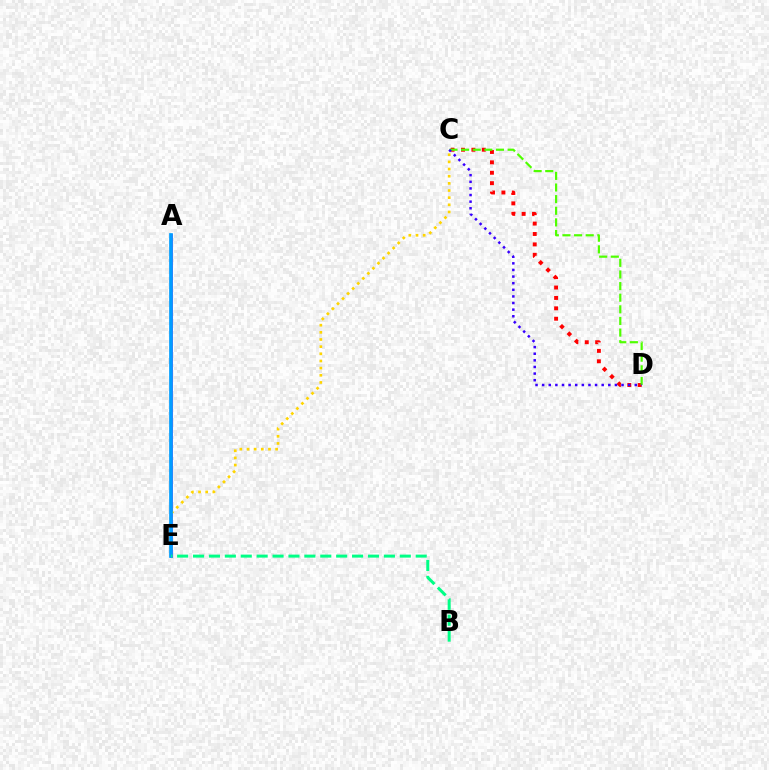{('C', 'D'): [{'color': '#ff0000', 'line_style': 'dotted', 'thickness': 2.83}, {'color': '#4fff00', 'line_style': 'dashed', 'thickness': 1.58}, {'color': '#3700ff', 'line_style': 'dotted', 'thickness': 1.8}], ('A', 'E'): [{'color': '#ff00ed', 'line_style': 'solid', 'thickness': 2.07}, {'color': '#009eff', 'line_style': 'solid', 'thickness': 2.66}], ('C', 'E'): [{'color': '#ffd500', 'line_style': 'dotted', 'thickness': 1.94}], ('B', 'E'): [{'color': '#00ff86', 'line_style': 'dashed', 'thickness': 2.16}]}